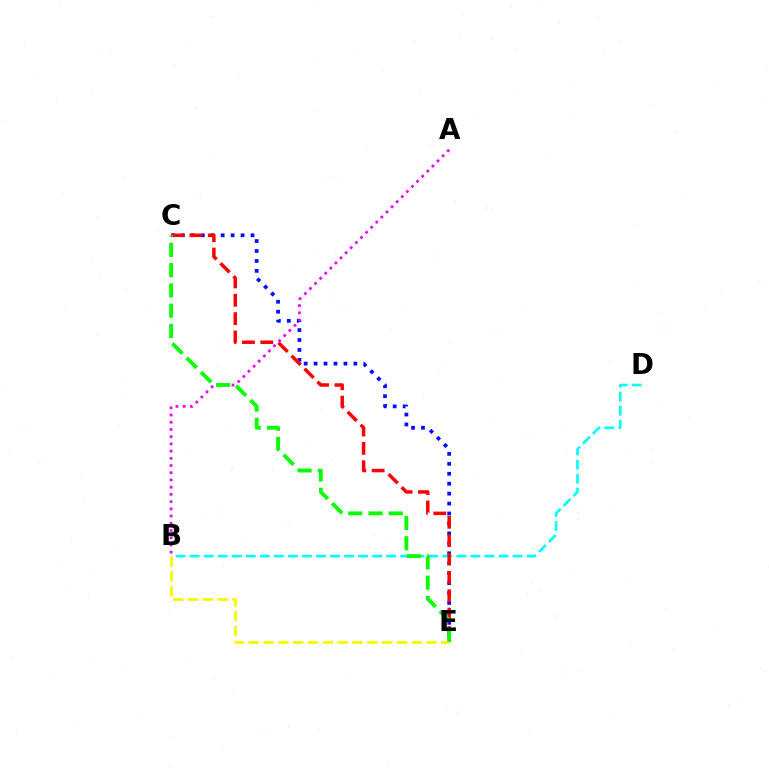{('C', 'E'): [{'color': '#0010ff', 'line_style': 'dotted', 'thickness': 2.7}, {'color': '#ff0000', 'line_style': 'dashed', 'thickness': 2.5}, {'color': '#08ff00', 'line_style': 'dashed', 'thickness': 2.75}], ('A', 'B'): [{'color': '#ee00ff', 'line_style': 'dotted', 'thickness': 1.96}], ('B', 'D'): [{'color': '#00fff6', 'line_style': 'dashed', 'thickness': 1.91}], ('B', 'E'): [{'color': '#fcf500', 'line_style': 'dashed', 'thickness': 2.01}]}